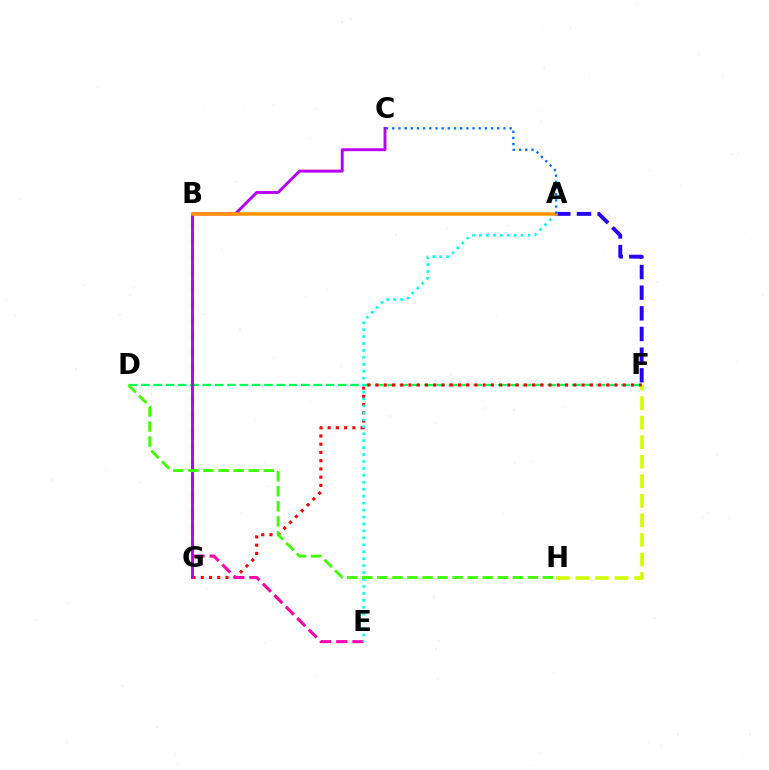{('D', 'F'): [{'color': '#00ff5c', 'line_style': 'dashed', 'thickness': 1.67}], ('F', 'H'): [{'color': '#d1ff00', 'line_style': 'dashed', 'thickness': 2.66}], ('F', 'G'): [{'color': '#ff0000', 'line_style': 'dotted', 'thickness': 2.24}], ('A', 'F'): [{'color': '#2500ff', 'line_style': 'dashed', 'thickness': 2.81}], ('B', 'E'): [{'color': '#ff00ac', 'line_style': 'dashed', 'thickness': 2.2}], ('A', 'E'): [{'color': '#00fff6', 'line_style': 'dotted', 'thickness': 1.89}], ('C', 'G'): [{'color': '#b900ff', 'line_style': 'solid', 'thickness': 2.11}], ('D', 'H'): [{'color': '#3dff00', 'line_style': 'dashed', 'thickness': 2.04}], ('A', 'B'): [{'color': '#ff9400', 'line_style': 'solid', 'thickness': 2.54}], ('A', 'C'): [{'color': '#0074ff', 'line_style': 'dotted', 'thickness': 1.68}]}